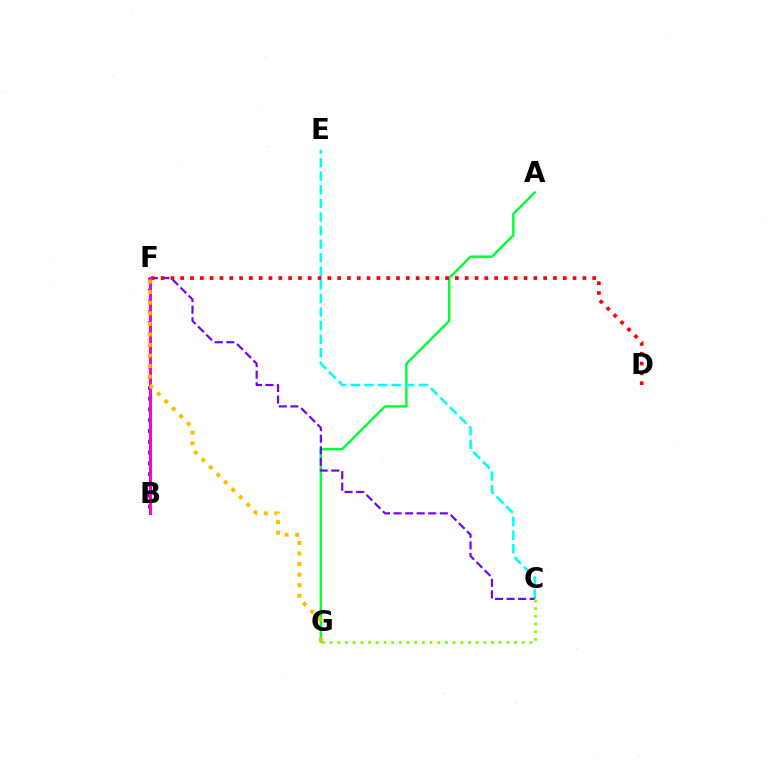{('A', 'G'): [{'color': '#00ff39', 'line_style': 'solid', 'thickness': 1.75}], ('C', 'E'): [{'color': '#00fff6', 'line_style': 'dashed', 'thickness': 1.84}], ('C', 'F'): [{'color': '#7200ff', 'line_style': 'dashed', 'thickness': 1.57}], ('B', 'F'): [{'color': '#004bff', 'line_style': 'dotted', 'thickness': 2.93}, {'color': '#ff00cf', 'line_style': 'solid', 'thickness': 2.16}], ('C', 'G'): [{'color': '#84ff00', 'line_style': 'dotted', 'thickness': 2.09}], ('D', 'F'): [{'color': '#ff0000', 'line_style': 'dotted', 'thickness': 2.67}], ('F', 'G'): [{'color': '#ffbd00', 'line_style': 'dotted', 'thickness': 2.87}]}